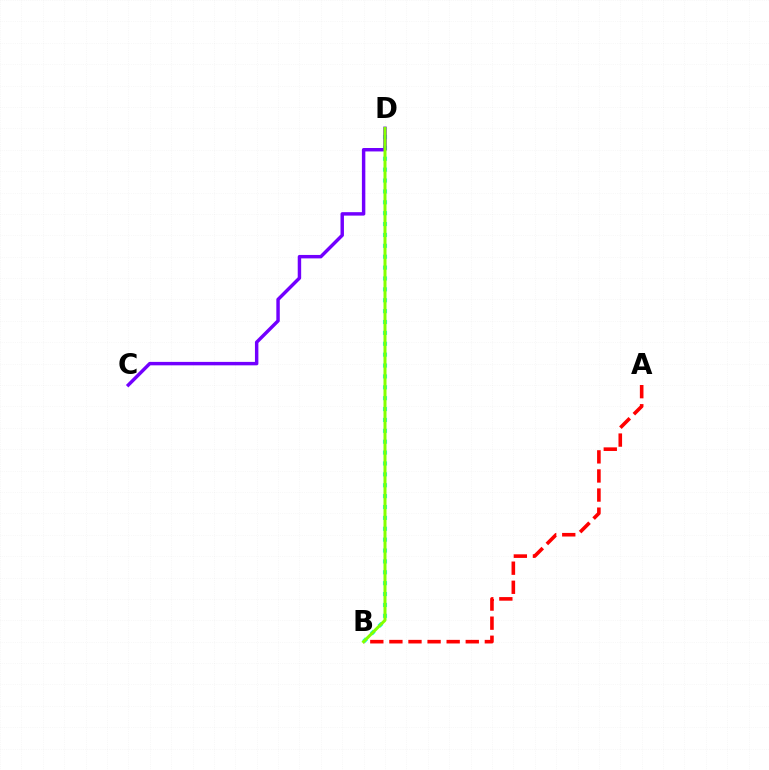{('A', 'B'): [{'color': '#ff0000', 'line_style': 'dashed', 'thickness': 2.59}], ('B', 'D'): [{'color': '#00fff6', 'line_style': 'dotted', 'thickness': 2.96}, {'color': '#84ff00', 'line_style': 'solid', 'thickness': 2.16}], ('C', 'D'): [{'color': '#7200ff', 'line_style': 'solid', 'thickness': 2.48}]}